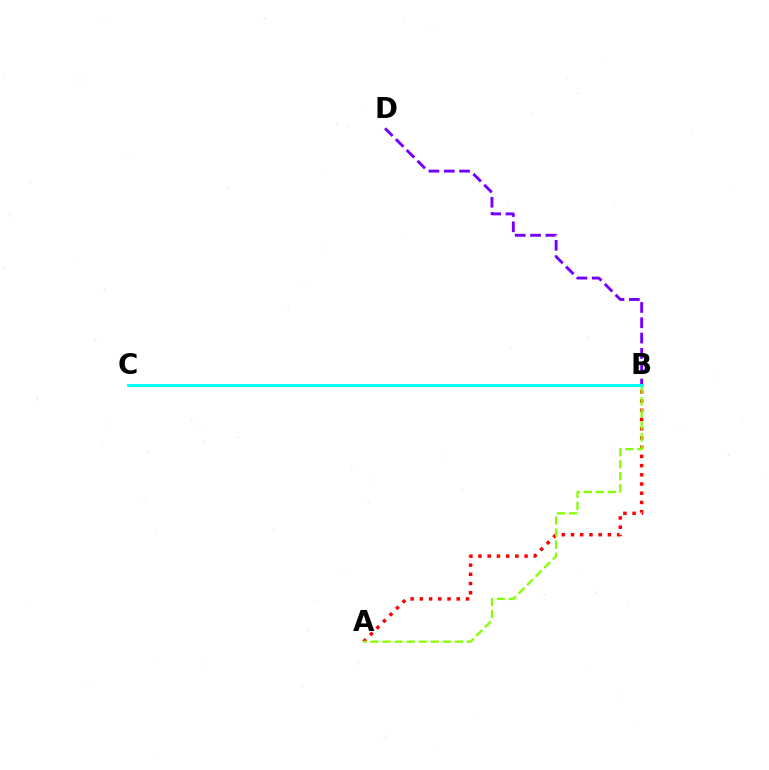{('A', 'B'): [{'color': '#ff0000', 'line_style': 'dotted', 'thickness': 2.5}, {'color': '#84ff00', 'line_style': 'dashed', 'thickness': 1.64}], ('B', 'D'): [{'color': '#7200ff', 'line_style': 'dashed', 'thickness': 2.08}], ('B', 'C'): [{'color': '#00fff6', 'line_style': 'solid', 'thickness': 2.07}]}